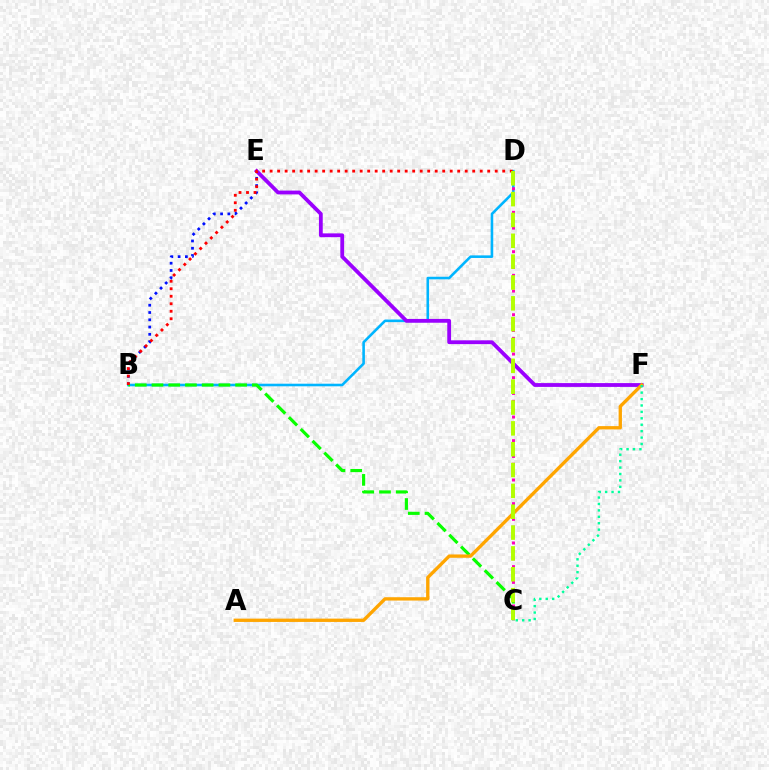{('B', 'E'): [{'color': '#0010ff', 'line_style': 'dotted', 'thickness': 1.98}], ('B', 'D'): [{'color': '#00b5ff', 'line_style': 'solid', 'thickness': 1.87}, {'color': '#ff0000', 'line_style': 'dotted', 'thickness': 2.04}], ('E', 'F'): [{'color': '#9b00ff', 'line_style': 'solid', 'thickness': 2.74}], ('C', 'D'): [{'color': '#ff00bd', 'line_style': 'dotted', 'thickness': 2.14}, {'color': '#b3ff00', 'line_style': 'dashed', 'thickness': 2.83}], ('B', 'C'): [{'color': '#08ff00', 'line_style': 'dashed', 'thickness': 2.27}], ('A', 'F'): [{'color': '#ffa500', 'line_style': 'solid', 'thickness': 2.4}], ('C', 'F'): [{'color': '#00ff9d', 'line_style': 'dotted', 'thickness': 1.74}]}